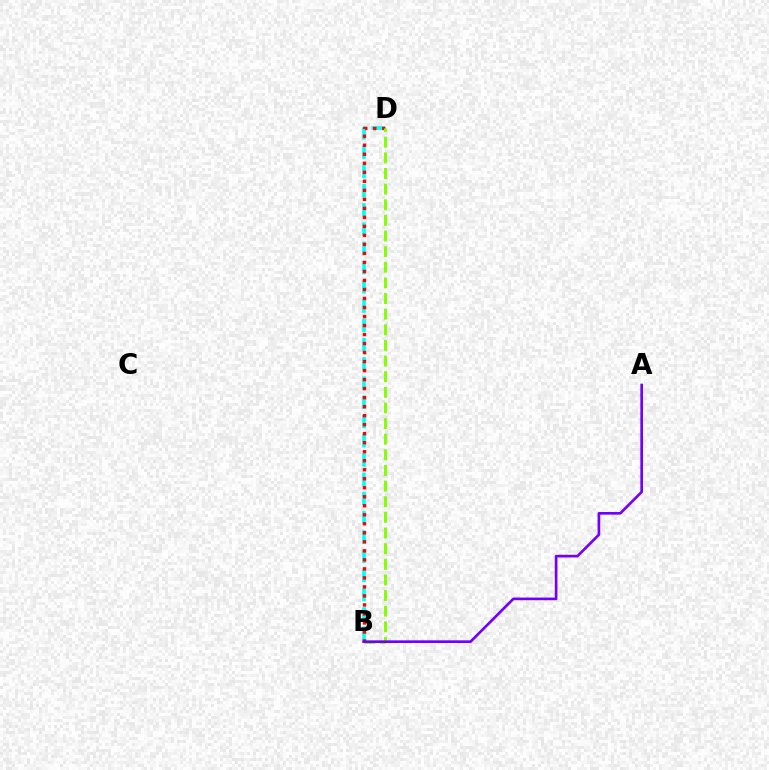{('B', 'D'): [{'color': '#00fff6', 'line_style': 'dashed', 'thickness': 2.61}, {'color': '#ff0000', 'line_style': 'dotted', 'thickness': 2.45}, {'color': '#84ff00', 'line_style': 'dashed', 'thickness': 2.12}], ('A', 'B'): [{'color': '#7200ff', 'line_style': 'solid', 'thickness': 1.92}]}